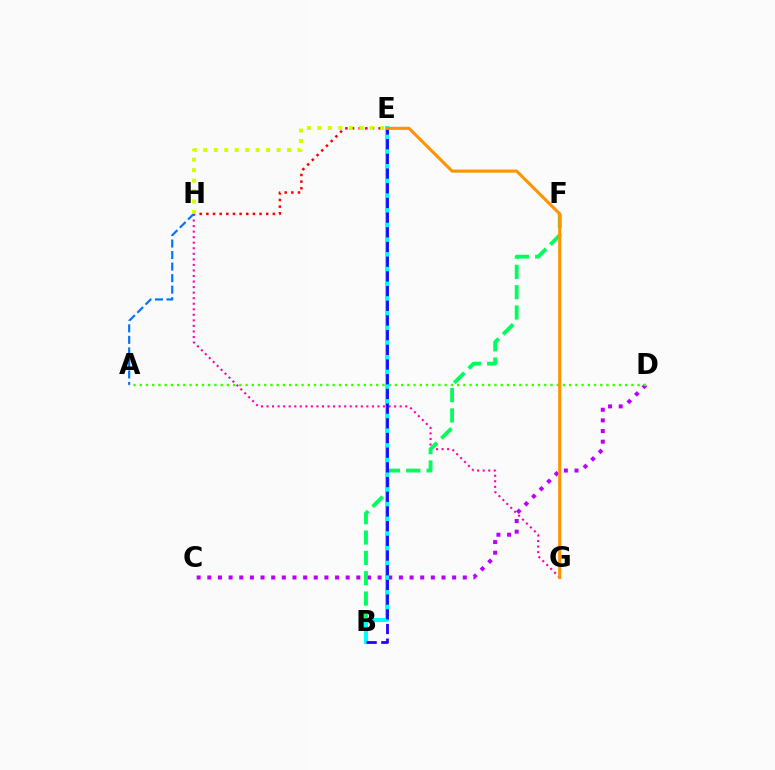{('E', 'H'): [{'color': '#ff0000', 'line_style': 'dotted', 'thickness': 1.81}, {'color': '#d1ff00', 'line_style': 'dotted', 'thickness': 2.84}], ('C', 'D'): [{'color': '#b900ff', 'line_style': 'dotted', 'thickness': 2.89}], ('G', 'H'): [{'color': '#ff00ac', 'line_style': 'dotted', 'thickness': 1.51}], ('B', 'F'): [{'color': '#00ff5c', 'line_style': 'dashed', 'thickness': 2.76}], ('A', 'H'): [{'color': '#0074ff', 'line_style': 'dashed', 'thickness': 1.57}], ('A', 'D'): [{'color': '#3dff00', 'line_style': 'dotted', 'thickness': 1.69}], ('B', 'E'): [{'color': '#00fff6', 'line_style': 'solid', 'thickness': 2.9}, {'color': '#2500ff', 'line_style': 'dashed', 'thickness': 2.0}], ('E', 'G'): [{'color': '#ff9400', 'line_style': 'solid', 'thickness': 2.23}]}